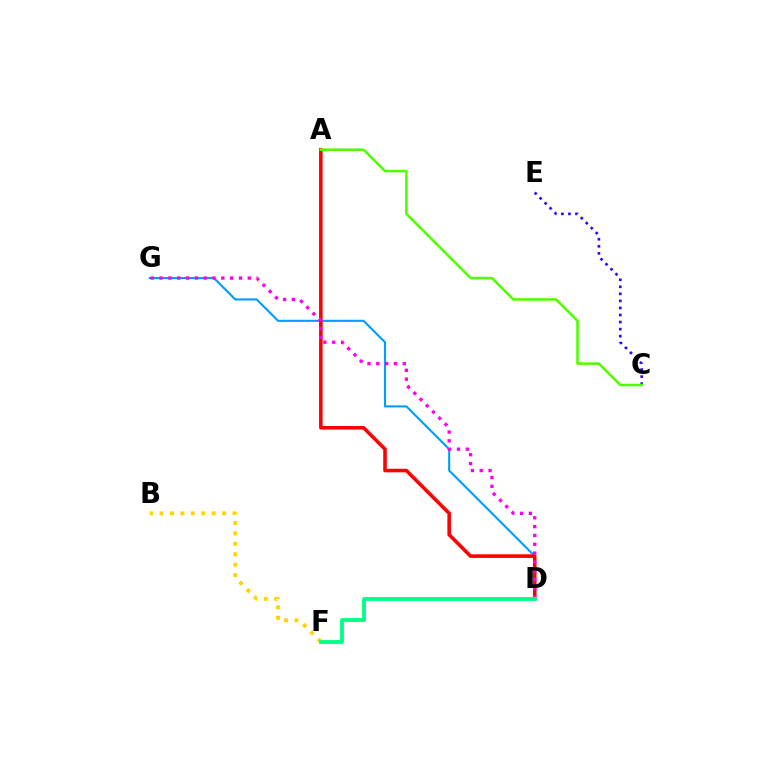{('D', 'G'): [{'color': '#009eff', 'line_style': 'solid', 'thickness': 1.52}, {'color': '#ff00ed', 'line_style': 'dotted', 'thickness': 2.4}], ('B', 'F'): [{'color': '#ffd500', 'line_style': 'dotted', 'thickness': 2.83}], ('C', 'E'): [{'color': '#3700ff', 'line_style': 'dotted', 'thickness': 1.92}], ('A', 'D'): [{'color': '#ff0000', 'line_style': 'solid', 'thickness': 2.57}], ('A', 'C'): [{'color': '#4fff00', 'line_style': 'solid', 'thickness': 1.82}], ('D', 'F'): [{'color': '#00ff86', 'line_style': 'solid', 'thickness': 2.75}]}